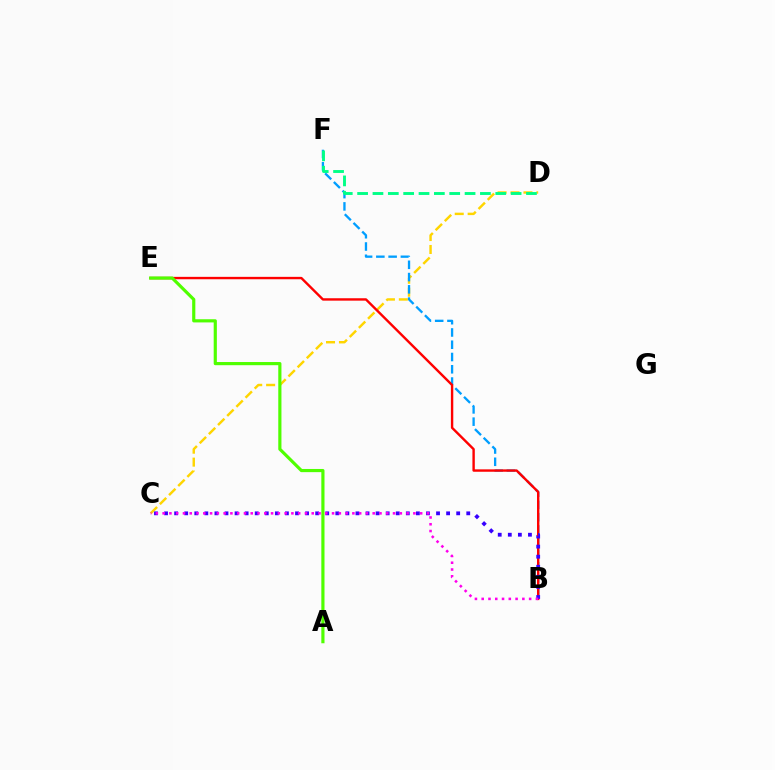{('C', 'D'): [{'color': '#ffd500', 'line_style': 'dashed', 'thickness': 1.76}], ('B', 'F'): [{'color': '#009eff', 'line_style': 'dashed', 'thickness': 1.67}], ('B', 'E'): [{'color': '#ff0000', 'line_style': 'solid', 'thickness': 1.73}], ('A', 'E'): [{'color': '#4fff00', 'line_style': 'solid', 'thickness': 2.28}], ('B', 'C'): [{'color': '#3700ff', 'line_style': 'dotted', 'thickness': 2.74}, {'color': '#ff00ed', 'line_style': 'dotted', 'thickness': 1.84}], ('D', 'F'): [{'color': '#00ff86', 'line_style': 'dashed', 'thickness': 2.09}]}